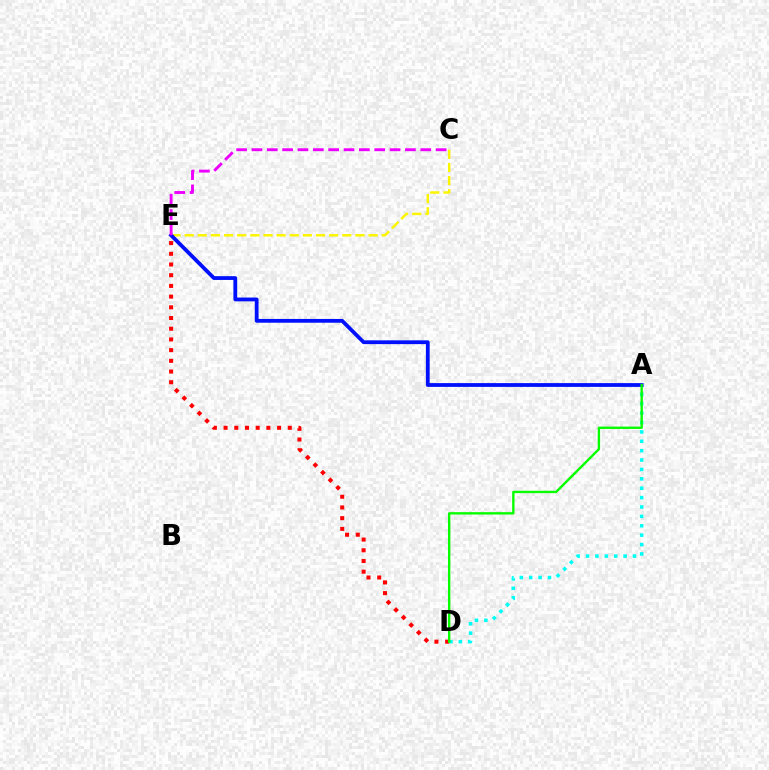{('D', 'E'): [{'color': '#ff0000', 'line_style': 'dotted', 'thickness': 2.91}], ('C', 'E'): [{'color': '#fcf500', 'line_style': 'dashed', 'thickness': 1.78}, {'color': '#ee00ff', 'line_style': 'dashed', 'thickness': 2.09}], ('A', 'D'): [{'color': '#00fff6', 'line_style': 'dotted', 'thickness': 2.55}, {'color': '#08ff00', 'line_style': 'solid', 'thickness': 1.72}], ('A', 'E'): [{'color': '#0010ff', 'line_style': 'solid', 'thickness': 2.73}]}